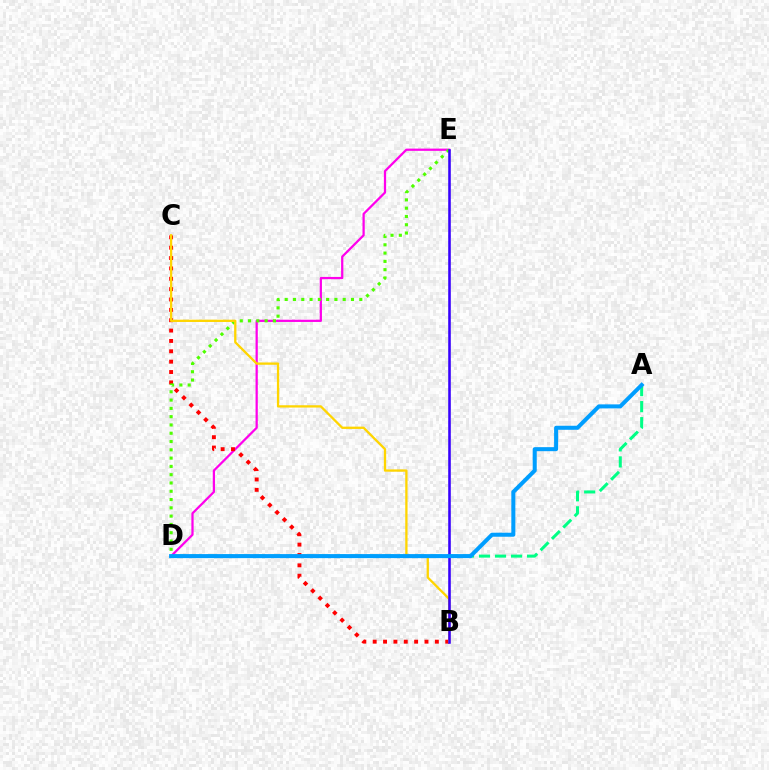{('D', 'E'): [{'color': '#ff00ed', 'line_style': 'solid', 'thickness': 1.61}, {'color': '#4fff00', 'line_style': 'dotted', 'thickness': 2.25}], ('B', 'C'): [{'color': '#ff0000', 'line_style': 'dotted', 'thickness': 2.81}, {'color': '#ffd500', 'line_style': 'solid', 'thickness': 1.65}], ('A', 'D'): [{'color': '#00ff86', 'line_style': 'dashed', 'thickness': 2.18}, {'color': '#009eff', 'line_style': 'solid', 'thickness': 2.9}], ('B', 'E'): [{'color': '#3700ff', 'line_style': 'solid', 'thickness': 1.86}]}